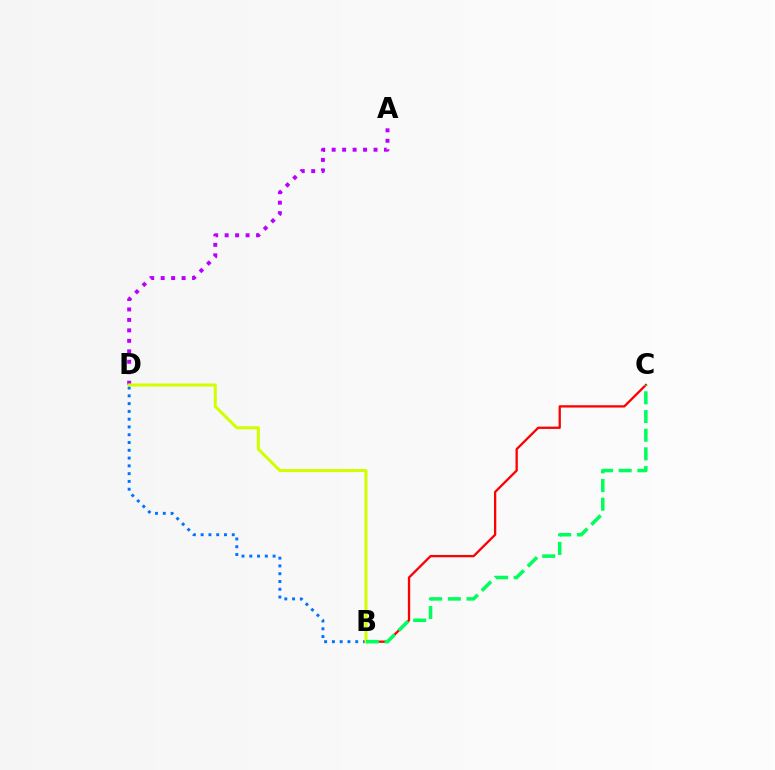{('B', 'D'): [{'color': '#0074ff', 'line_style': 'dotted', 'thickness': 2.11}, {'color': '#d1ff00', 'line_style': 'solid', 'thickness': 2.19}], ('A', 'D'): [{'color': '#b900ff', 'line_style': 'dotted', 'thickness': 2.84}], ('B', 'C'): [{'color': '#ff0000', 'line_style': 'solid', 'thickness': 1.66}, {'color': '#00ff5c', 'line_style': 'dashed', 'thickness': 2.54}]}